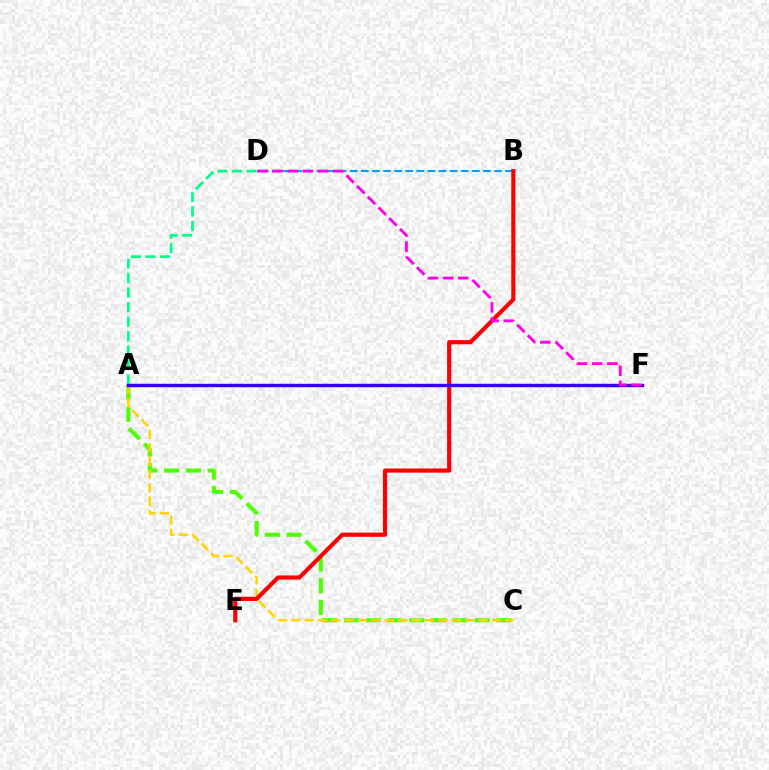{('A', 'C'): [{'color': '#4fff00', 'line_style': 'dashed', 'thickness': 2.96}, {'color': '#ffd500', 'line_style': 'dashed', 'thickness': 1.82}], ('B', 'D'): [{'color': '#009eff', 'line_style': 'dashed', 'thickness': 1.51}], ('A', 'D'): [{'color': '#00ff86', 'line_style': 'dashed', 'thickness': 1.97}], ('B', 'E'): [{'color': '#ff0000', 'line_style': 'solid', 'thickness': 2.99}], ('A', 'F'): [{'color': '#3700ff', 'line_style': 'solid', 'thickness': 2.45}], ('D', 'F'): [{'color': '#ff00ed', 'line_style': 'dashed', 'thickness': 2.06}]}